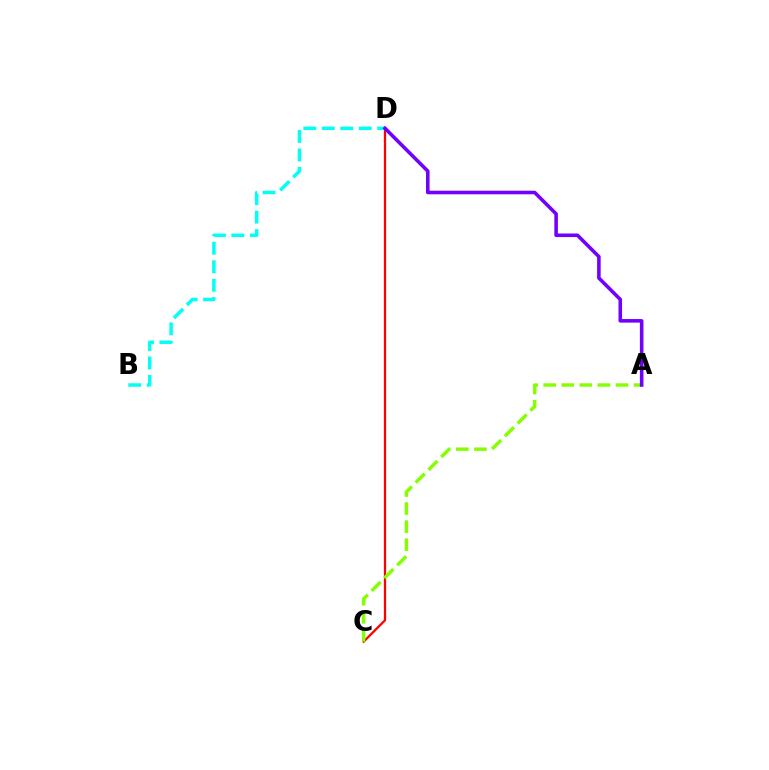{('C', 'D'): [{'color': '#ff0000', 'line_style': 'solid', 'thickness': 1.63}], ('A', 'C'): [{'color': '#84ff00', 'line_style': 'dashed', 'thickness': 2.45}], ('B', 'D'): [{'color': '#00fff6', 'line_style': 'dashed', 'thickness': 2.51}], ('A', 'D'): [{'color': '#7200ff', 'line_style': 'solid', 'thickness': 2.57}]}